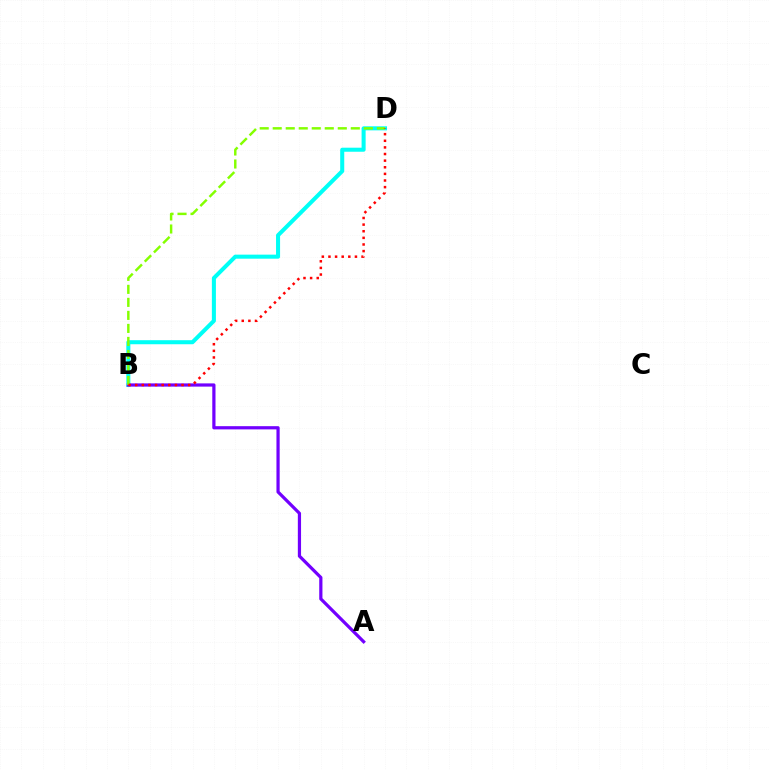{('B', 'D'): [{'color': '#00fff6', 'line_style': 'solid', 'thickness': 2.91}, {'color': '#84ff00', 'line_style': 'dashed', 'thickness': 1.77}, {'color': '#ff0000', 'line_style': 'dotted', 'thickness': 1.8}], ('A', 'B'): [{'color': '#7200ff', 'line_style': 'solid', 'thickness': 2.32}]}